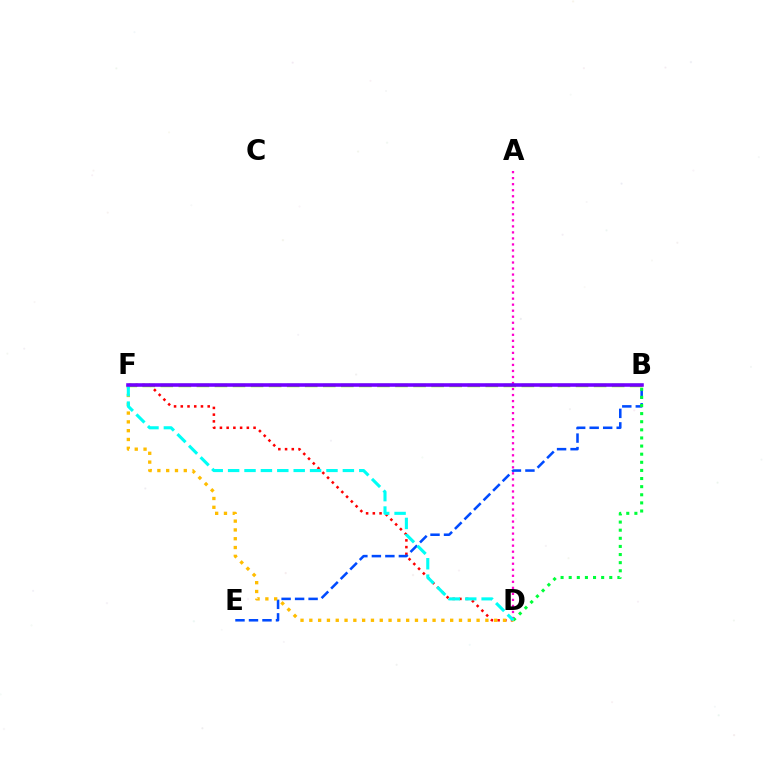{('D', 'F'): [{'color': '#ff0000', 'line_style': 'dotted', 'thickness': 1.83}, {'color': '#ffbd00', 'line_style': 'dotted', 'thickness': 2.39}, {'color': '#00fff6', 'line_style': 'dashed', 'thickness': 2.23}], ('B', 'E'): [{'color': '#004bff', 'line_style': 'dashed', 'thickness': 1.83}], ('A', 'D'): [{'color': '#ff00cf', 'line_style': 'dotted', 'thickness': 1.64}], ('B', 'D'): [{'color': '#00ff39', 'line_style': 'dotted', 'thickness': 2.21}], ('B', 'F'): [{'color': '#84ff00', 'line_style': 'dashed', 'thickness': 2.45}, {'color': '#7200ff', 'line_style': 'solid', 'thickness': 2.56}]}